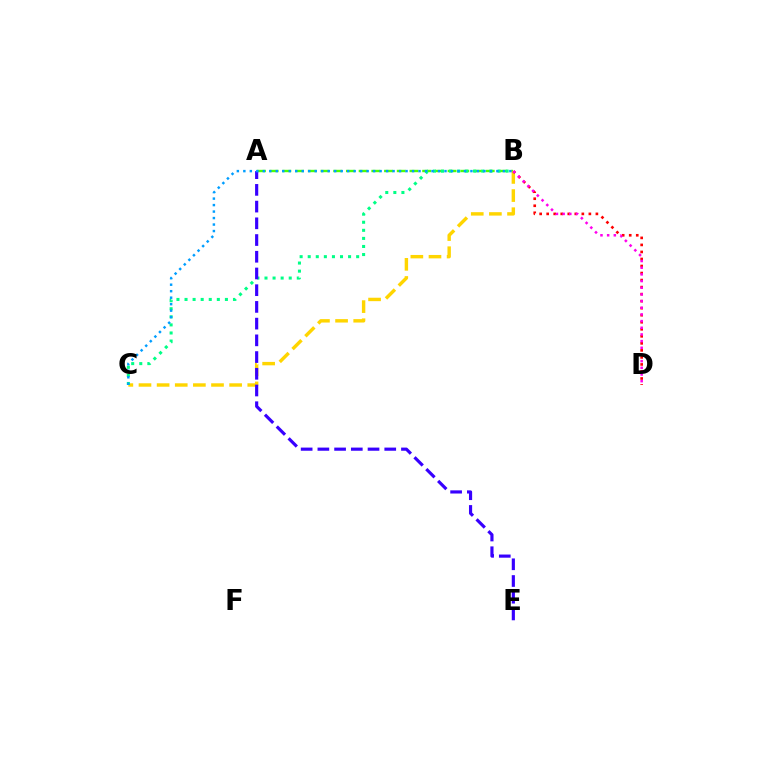{('A', 'B'): [{'color': '#4fff00', 'line_style': 'dashed', 'thickness': 1.73}], ('B', 'C'): [{'color': '#ffd500', 'line_style': 'dashed', 'thickness': 2.46}, {'color': '#00ff86', 'line_style': 'dotted', 'thickness': 2.19}, {'color': '#009eff', 'line_style': 'dotted', 'thickness': 1.76}], ('B', 'D'): [{'color': '#ff0000', 'line_style': 'dotted', 'thickness': 1.91}, {'color': '#ff00ed', 'line_style': 'dotted', 'thickness': 1.81}], ('A', 'E'): [{'color': '#3700ff', 'line_style': 'dashed', 'thickness': 2.27}]}